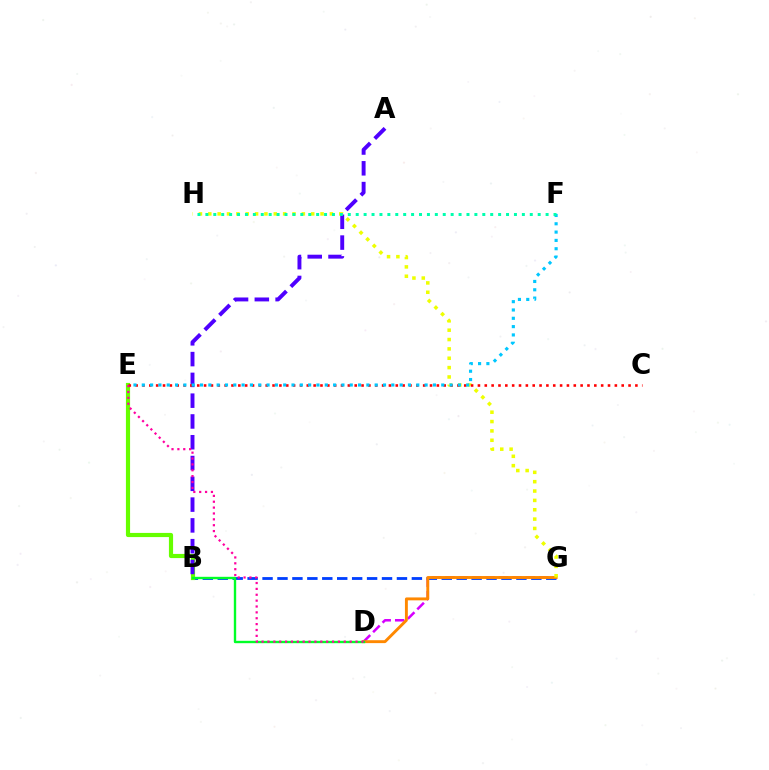{('D', 'G'): [{'color': '#d600ff', 'line_style': 'dashed', 'thickness': 1.82}, {'color': '#ff8800', 'line_style': 'solid', 'thickness': 2.09}], ('B', 'G'): [{'color': '#003fff', 'line_style': 'dashed', 'thickness': 2.03}], ('B', 'E'): [{'color': '#66ff00', 'line_style': 'solid', 'thickness': 3.0}], ('A', 'B'): [{'color': '#4f00ff', 'line_style': 'dashed', 'thickness': 2.82}], ('G', 'H'): [{'color': '#eeff00', 'line_style': 'dotted', 'thickness': 2.54}], ('B', 'D'): [{'color': '#00ff27', 'line_style': 'solid', 'thickness': 1.71}], ('C', 'E'): [{'color': '#ff0000', 'line_style': 'dotted', 'thickness': 1.86}], ('E', 'F'): [{'color': '#00c7ff', 'line_style': 'dotted', 'thickness': 2.26}], ('F', 'H'): [{'color': '#00ffaf', 'line_style': 'dotted', 'thickness': 2.15}], ('D', 'E'): [{'color': '#ff00a0', 'line_style': 'dotted', 'thickness': 1.6}]}